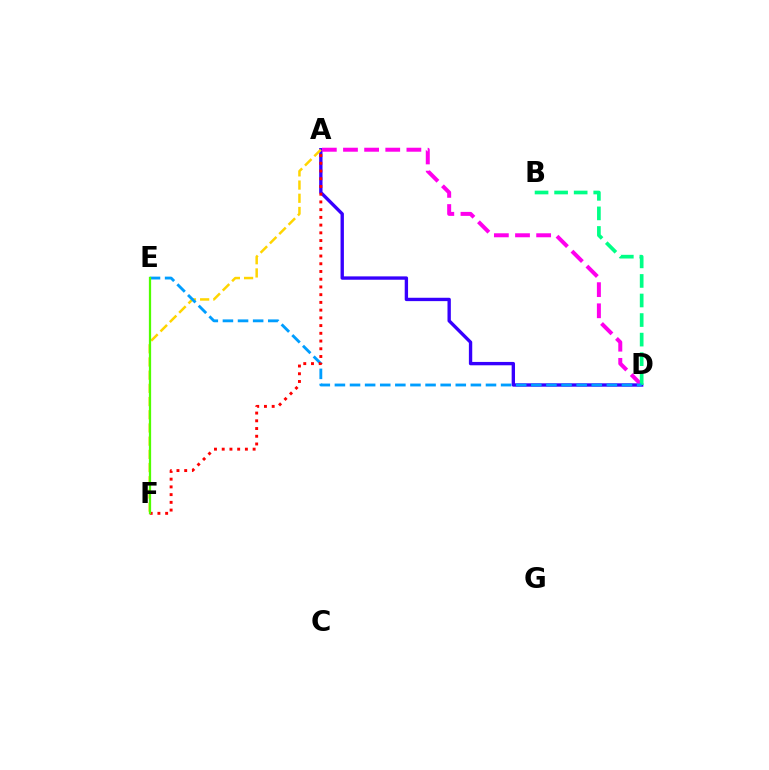{('A', 'D'): [{'color': '#3700ff', 'line_style': 'solid', 'thickness': 2.42}, {'color': '#ff00ed', 'line_style': 'dashed', 'thickness': 2.87}], ('A', 'F'): [{'color': '#ffd500', 'line_style': 'dashed', 'thickness': 1.79}, {'color': '#ff0000', 'line_style': 'dotted', 'thickness': 2.1}], ('B', 'D'): [{'color': '#00ff86', 'line_style': 'dashed', 'thickness': 2.66}], ('D', 'E'): [{'color': '#009eff', 'line_style': 'dashed', 'thickness': 2.05}], ('E', 'F'): [{'color': '#4fff00', 'line_style': 'solid', 'thickness': 1.63}]}